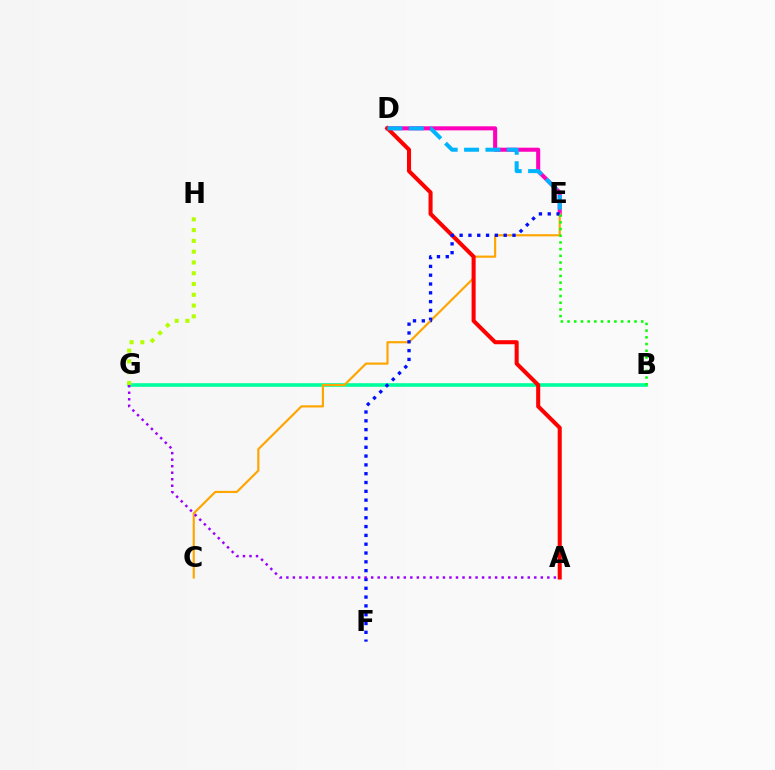{('B', 'G'): [{'color': '#00ff9d', 'line_style': 'solid', 'thickness': 2.61}], ('D', 'E'): [{'color': '#ff00bd', 'line_style': 'solid', 'thickness': 2.92}, {'color': '#00b5ff', 'line_style': 'dashed', 'thickness': 2.9}], ('C', 'E'): [{'color': '#ffa500', 'line_style': 'solid', 'thickness': 1.56}], ('G', 'H'): [{'color': '#b3ff00', 'line_style': 'dotted', 'thickness': 2.93}], ('A', 'D'): [{'color': '#ff0000', 'line_style': 'solid', 'thickness': 2.92}], ('E', 'F'): [{'color': '#0010ff', 'line_style': 'dotted', 'thickness': 2.39}], ('B', 'E'): [{'color': '#08ff00', 'line_style': 'dotted', 'thickness': 1.82}], ('A', 'G'): [{'color': '#9b00ff', 'line_style': 'dotted', 'thickness': 1.77}]}